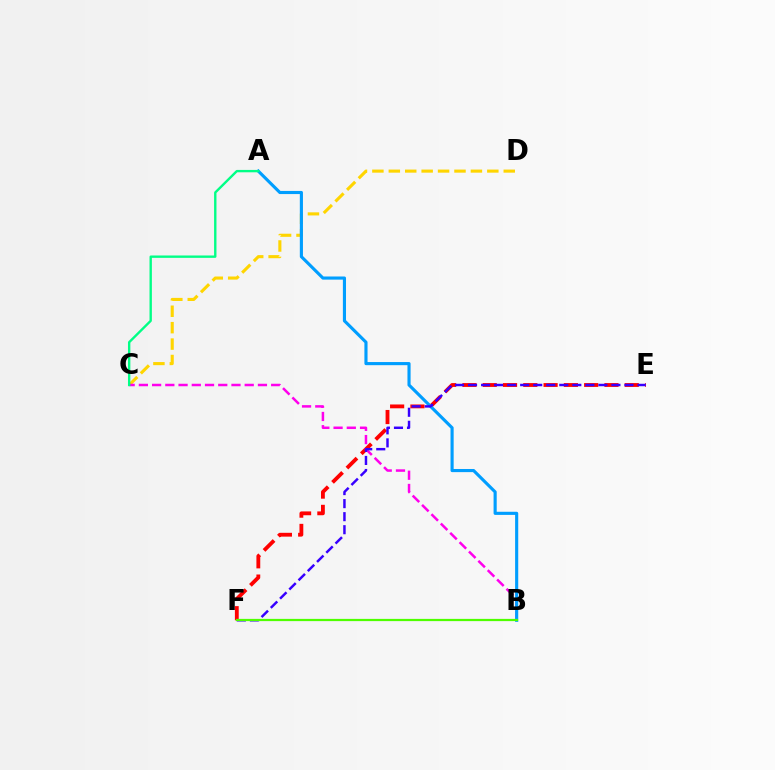{('C', 'D'): [{'color': '#ffd500', 'line_style': 'dashed', 'thickness': 2.23}], ('E', 'F'): [{'color': '#ff0000', 'line_style': 'dashed', 'thickness': 2.76}, {'color': '#3700ff', 'line_style': 'dashed', 'thickness': 1.77}], ('B', 'C'): [{'color': '#ff00ed', 'line_style': 'dashed', 'thickness': 1.8}], ('A', 'B'): [{'color': '#009eff', 'line_style': 'solid', 'thickness': 2.25}], ('A', 'C'): [{'color': '#00ff86', 'line_style': 'solid', 'thickness': 1.71}], ('B', 'F'): [{'color': '#4fff00', 'line_style': 'solid', 'thickness': 1.61}]}